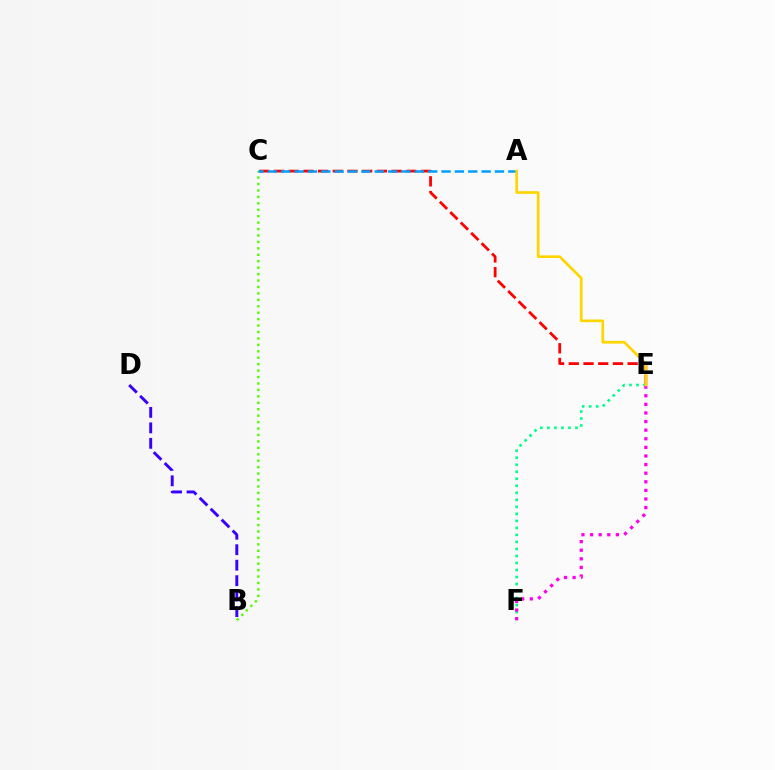{('B', 'C'): [{'color': '#4fff00', 'line_style': 'dotted', 'thickness': 1.75}], ('C', 'E'): [{'color': '#ff0000', 'line_style': 'dashed', 'thickness': 2.0}], ('E', 'F'): [{'color': '#00ff86', 'line_style': 'dotted', 'thickness': 1.91}, {'color': '#ff00ed', 'line_style': 'dotted', 'thickness': 2.34}], ('A', 'C'): [{'color': '#009eff', 'line_style': 'dashed', 'thickness': 1.81}], ('A', 'E'): [{'color': '#ffd500', 'line_style': 'solid', 'thickness': 1.93}], ('B', 'D'): [{'color': '#3700ff', 'line_style': 'dashed', 'thickness': 2.1}]}